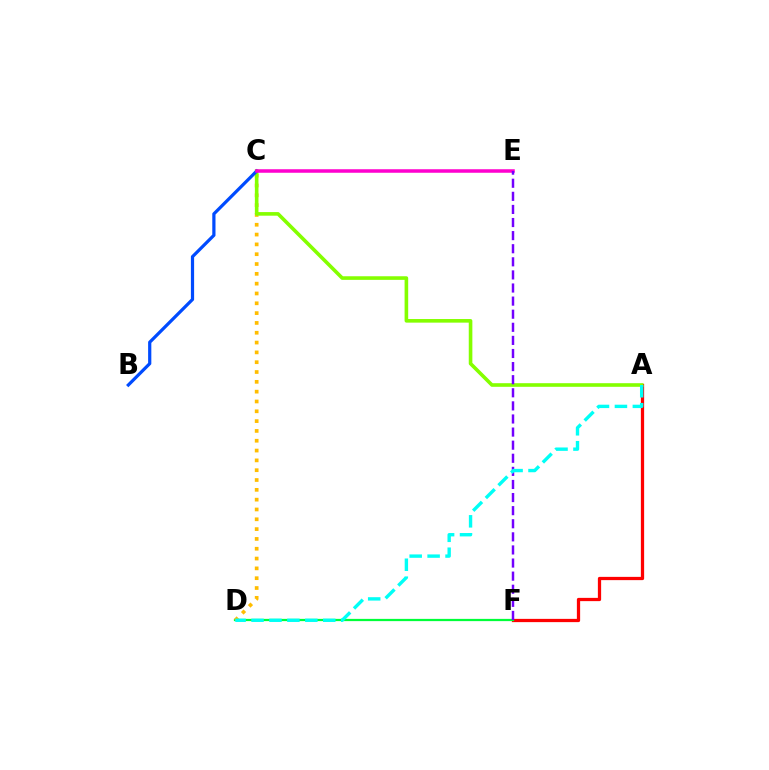{('A', 'F'): [{'color': '#ff0000', 'line_style': 'solid', 'thickness': 2.35}], ('D', 'F'): [{'color': '#00ff39', 'line_style': 'solid', 'thickness': 1.62}], ('C', 'D'): [{'color': '#ffbd00', 'line_style': 'dotted', 'thickness': 2.67}], ('A', 'C'): [{'color': '#84ff00', 'line_style': 'solid', 'thickness': 2.6}], ('B', 'C'): [{'color': '#004bff', 'line_style': 'solid', 'thickness': 2.31}], ('C', 'E'): [{'color': '#ff00cf', 'line_style': 'solid', 'thickness': 2.53}], ('E', 'F'): [{'color': '#7200ff', 'line_style': 'dashed', 'thickness': 1.78}], ('A', 'D'): [{'color': '#00fff6', 'line_style': 'dashed', 'thickness': 2.44}]}